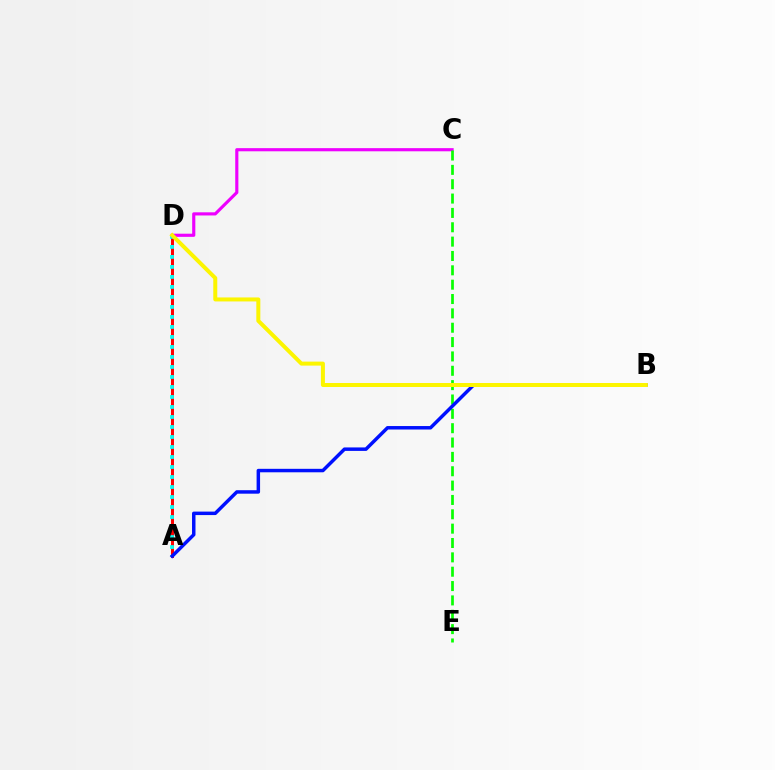{('A', 'D'): [{'color': '#ff0000', 'line_style': 'solid', 'thickness': 2.15}, {'color': '#00fff6', 'line_style': 'dotted', 'thickness': 2.72}], ('C', 'D'): [{'color': '#ee00ff', 'line_style': 'solid', 'thickness': 2.26}], ('C', 'E'): [{'color': '#08ff00', 'line_style': 'dashed', 'thickness': 1.95}], ('A', 'B'): [{'color': '#0010ff', 'line_style': 'solid', 'thickness': 2.5}], ('B', 'D'): [{'color': '#fcf500', 'line_style': 'solid', 'thickness': 2.88}]}